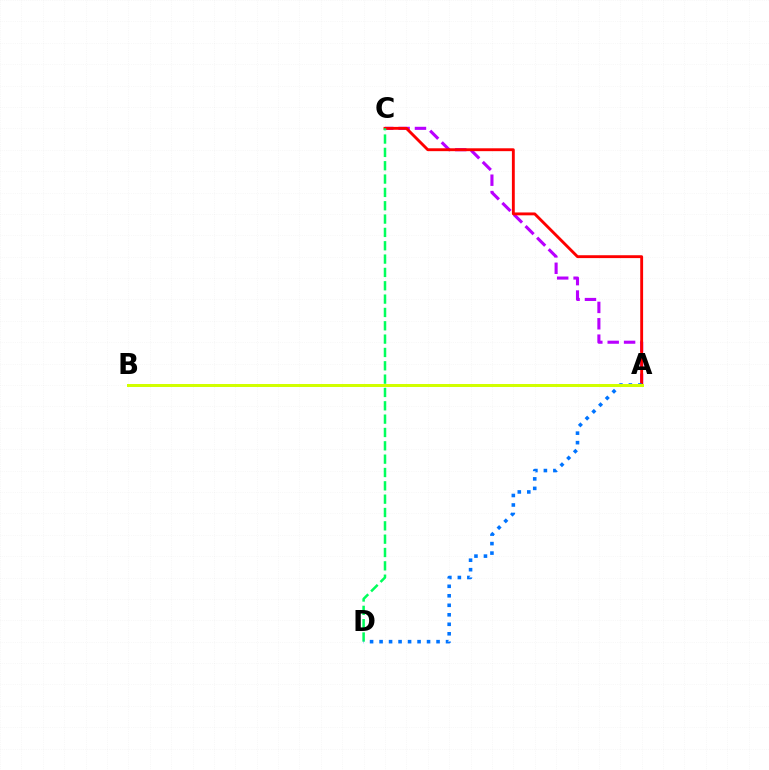{('A', 'C'): [{'color': '#b900ff', 'line_style': 'dashed', 'thickness': 2.23}, {'color': '#ff0000', 'line_style': 'solid', 'thickness': 2.07}], ('C', 'D'): [{'color': '#00ff5c', 'line_style': 'dashed', 'thickness': 1.81}], ('A', 'D'): [{'color': '#0074ff', 'line_style': 'dotted', 'thickness': 2.58}], ('A', 'B'): [{'color': '#d1ff00', 'line_style': 'solid', 'thickness': 2.16}]}